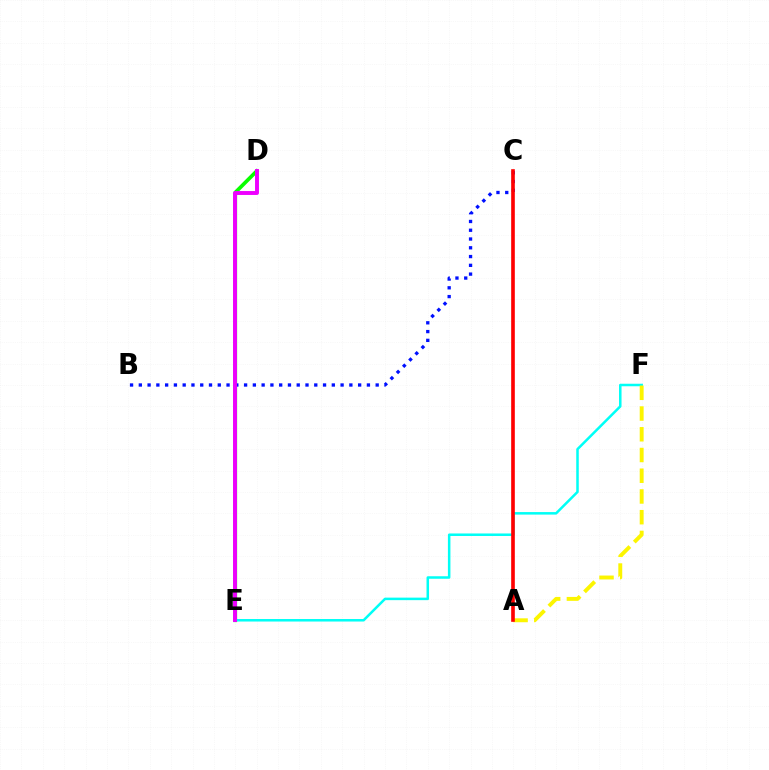{('D', 'E'): [{'color': '#08ff00', 'line_style': 'solid', 'thickness': 2.66}, {'color': '#ee00ff', 'line_style': 'solid', 'thickness': 2.82}], ('B', 'C'): [{'color': '#0010ff', 'line_style': 'dotted', 'thickness': 2.38}], ('E', 'F'): [{'color': '#00fff6', 'line_style': 'solid', 'thickness': 1.81}], ('A', 'F'): [{'color': '#fcf500', 'line_style': 'dashed', 'thickness': 2.82}], ('A', 'C'): [{'color': '#ff0000', 'line_style': 'solid', 'thickness': 2.62}]}